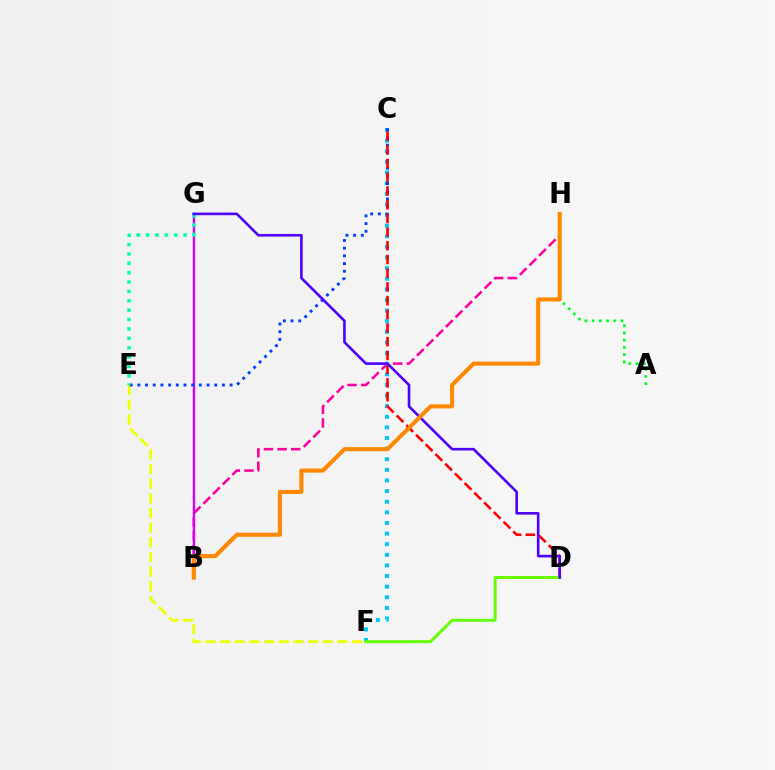{('B', 'H'): [{'color': '#ff00a0', 'line_style': 'dashed', 'thickness': 1.85}, {'color': '#ff8800', 'line_style': 'solid', 'thickness': 2.94}], ('E', 'F'): [{'color': '#eeff00', 'line_style': 'dashed', 'thickness': 1.99}], ('C', 'F'): [{'color': '#00c7ff', 'line_style': 'dotted', 'thickness': 2.89}], ('B', 'G'): [{'color': '#d600ff', 'line_style': 'solid', 'thickness': 1.7}], ('C', 'E'): [{'color': '#003fff', 'line_style': 'dotted', 'thickness': 2.09}], ('E', 'G'): [{'color': '#00ffaf', 'line_style': 'dotted', 'thickness': 2.55}], ('C', 'D'): [{'color': '#ff0000', 'line_style': 'dashed', 'thickness': 1.86}], ('D', 'F'): [{'color': '#66ff00', 'line_style': 'solid', 'thickness': 2.15}], ('A', 'H'): [{'color': '#00ff27', 'line_style': 'dotted', 'thickness': 1.96}], ('D', 'G'): [{'color': '#4f00ff', 'line_style': 'solid', 'thickness': 1.89}]}